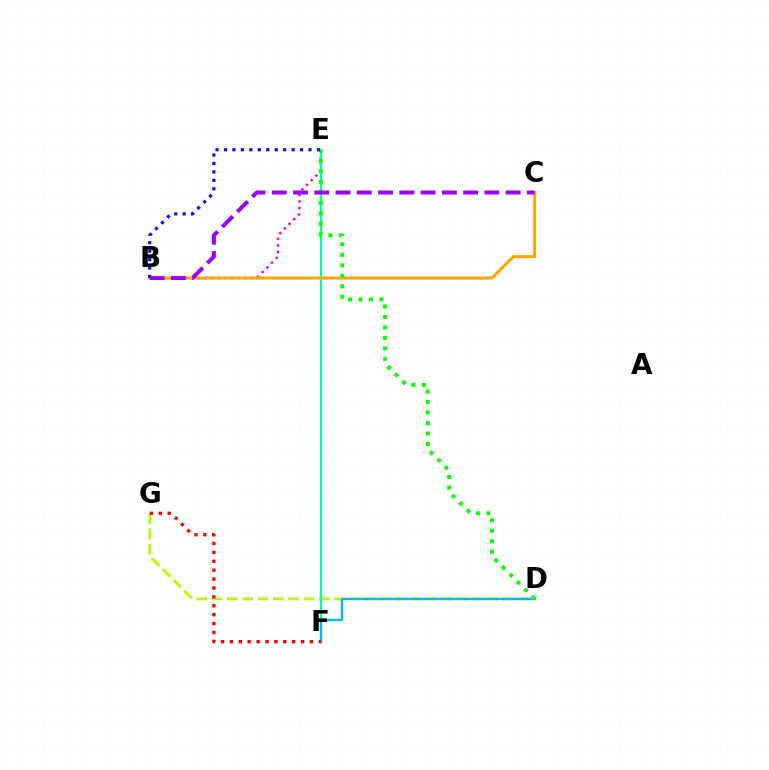{('B', 'E'): [{'color': '#ff00bd', 'line_style': 'dotted', 'thickness': 1.79}, {'color': '#0010ff', 'line_style': 'dotted', 'thickness': 2.3}], ('D', 'G'): [{'color': '#b3ff00', 'line_style': 'dashed', 'thickness': 2.08}], ('E', 'F'): [{'color': '#00ff9d', 'line_style': 'solid', 'thickness': 1.63}], ('B', 'C'): [{'color': '#ffa500', 'line_style': 'solid', 'thickness': 2.15}, {'color': '#9b00ff', 'line_style': 'dashed', 'thickness': 2.89}], ('D', 'F'): [{'color': '#00b5ff', 'line_style': 'solid', 'thickness': 1.66}], ('D', 'E'): [{'color': '#08ff00', 'line_style': 'dotted', 'thickness': 2.85}], ('F', 'G'): [{'color': '#ff0000', 'line_style': 'dotted', 'thickness': 2.42}]}